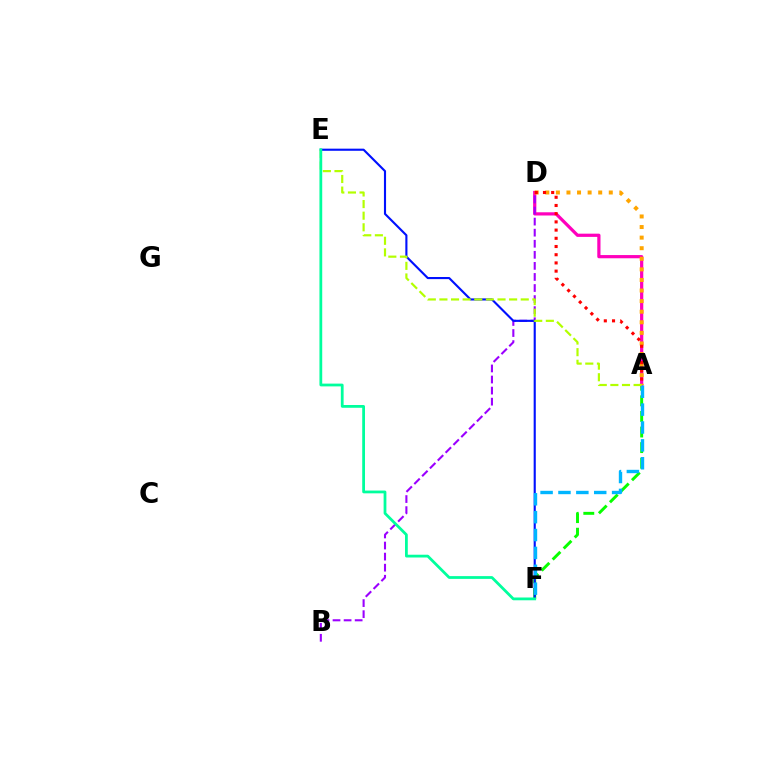{('A', 'F'): [{'color': '#08ff00', 'line_style': 'dashed', 'thickness': 2.12}, {'color': '#00b5ff', 'line_style': 'dashed', 'thickness': 2.43}], ('A', 'D'): [{'color': '#ff00bd', 'line_style': 'solid', 'thickness': 2.32}, {'color': '#ffa500', 'line_style': 'dotted', 'thickness': 2.87}, {'color': '#ff0000', 'line_style': 'dotted', 'thickness': 2.23}], ('B', 'D'): [{'color': '#9b00ff', 'line_style': 'dashed', 'thickness': 1.5}], ('E', 'F'): [{'color': '#0010ff', 'line_style': 'solid', 'thickness': 1.53}, {'color': '#00ff9d', 'line_style': 'solid', 'thickness': 2.0}], ('A', 'E'): [{'color': '#b3ff00', 'line_style': 'dashed', 'thickness': 1.58}]}